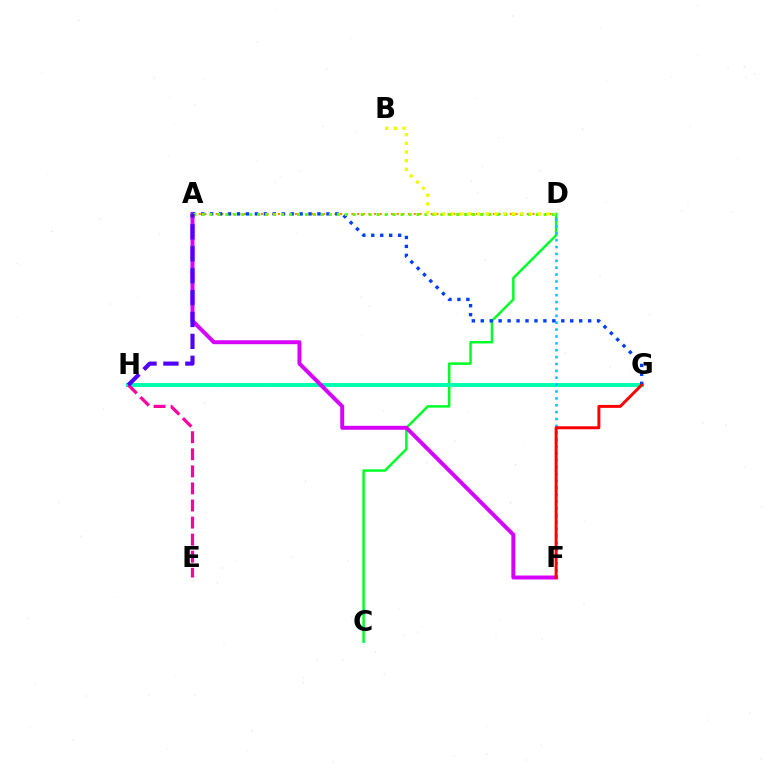{('C', 'D'): [{'color': '#00ff27', 'line_style': 'solid', 'thickness': 1.79}], ('G', 'H'): [{'color': '#00ffaf', 'line_style': 'solid', 'thickness': 2.83}], ('E', 'H'): [{'color': '#ff00a0', 'line_style': 'dashed', 'thickness': 2.32}], ('A', 'D'): [{'color': '#ff8800', 'line_style': 'dotted', 'thickness': 1.54}, {'color': '#66ff00', 'line_style': 'dotted', 'thickness': 2.16}], ('A', 'F'): [{'color': '#d600ff', 'line_style': 'solid', 'thickness': 2.85}], ('D', 'F'): [{'color': '#00c7ff', 'line_style': 'dotted', 'thickness': 1.87}], ('A', 'G'): [{'color': '#003fff', 'line_style': 'dotted', 'thickness': 2.43}], ('F', 'G'): [{'color': '#ff0000', 'line_style': 'solid', 'thickness': 2.13}], ('B', 'D'): [{'color': '#eeff00', 'line_style': 'dotted', 'thickness': 2.36}], ('A', 'H'): [{'color': '#4f00ff', 'line_style': 'dashed', 'thickness': 2.98}]}